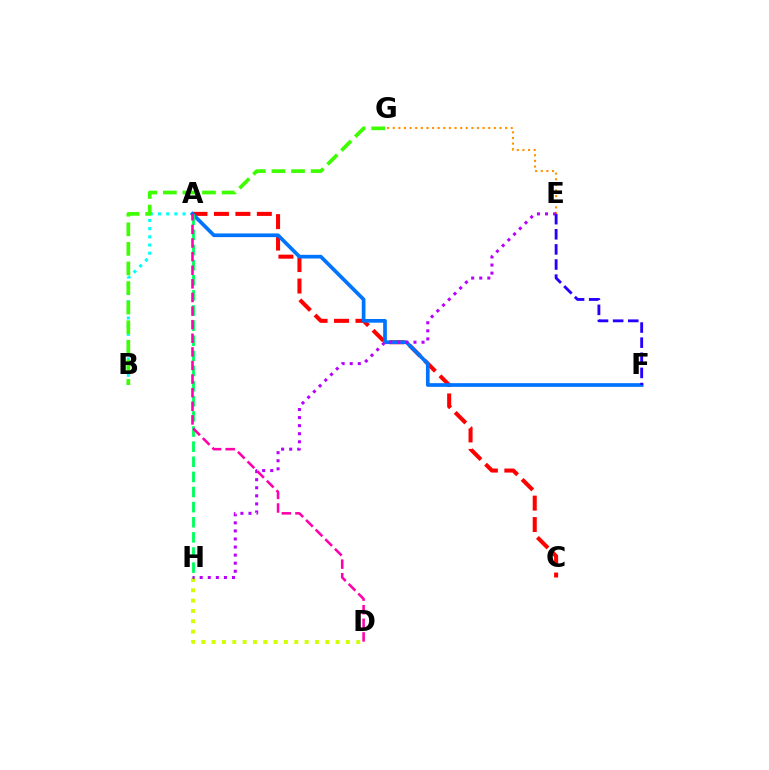{('A', 'C'): [{'color': '#ff0000', 'line_style': 'dashed', 'thickness': 2.91}], ('A', 'B'): [{'color': '#00fff6', 'line_style': 'dotted', 'thickness': 2.22}], ('A', 'F'): [{'color': '#0074ff', 'line_style': 'solid', 'thickness': 2.66}], ('E', 'G'): [{'color': '#ff9400', 'line_style': 'dotted', 'thickness': 1.53}], ('A', 'H'): [{'color': '#00ff5c', 'line_style': 'dashed', 'thickness': 2.05}], ('B', 'G'): [{'color': '#3dff00', 'line_style': 'dashed', 'thickness': 2.66}], ('D', 'H'): [{'color': '#d1ff00', 'line_style': 'dotted', 'thickness': 2.81}], ('E', 'H'): [{'color': '#b900ff', 'line_style': 'dotted', 'thickness': 2.19}], ('A', 'D'): [{'color': '#ff00ac', 'line_style': 'dashed', 'thickness': 1.85}], ('E', 'F'): [{'color': '#2500ff', 'line_style': 'dashed', 'thickness': 2.05}]}